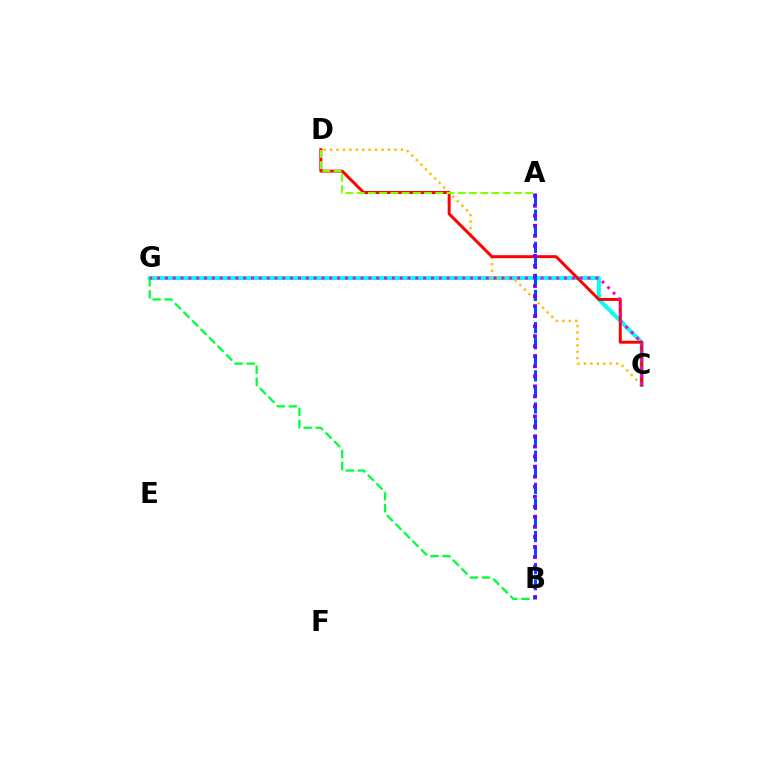{('C', 'G'): [{'color': '#00fff6', 'line_style': 'solid', 'thickness': 2.89}, {'color': '#ff00cf', 'line_style': 'dotted', 'thickness': 2.13}], ('C', 'D'): [{'color': '#ffbd00', 'line_style': 'dotted', 'thickness': 1.75}, {'color': '#ff0000', 'line_style': 'solid', 'thickness': 2.13}], ('B', 'G'): [{'color': '#00ff39', 'line_style': 'dashed', 'thickness': 1.64}], ('A', 'B'): [{'color': '#004bff', 'line_style': 'dashed', 'thickness': 2.18}, {'color': '#7200ff', 'line_style': 'dotted', 'thickness': 2.73}], ('A', 'D'): [{'color': '#84ff00', 'line_style': 'dashed', 'thickness': 1.53}]}